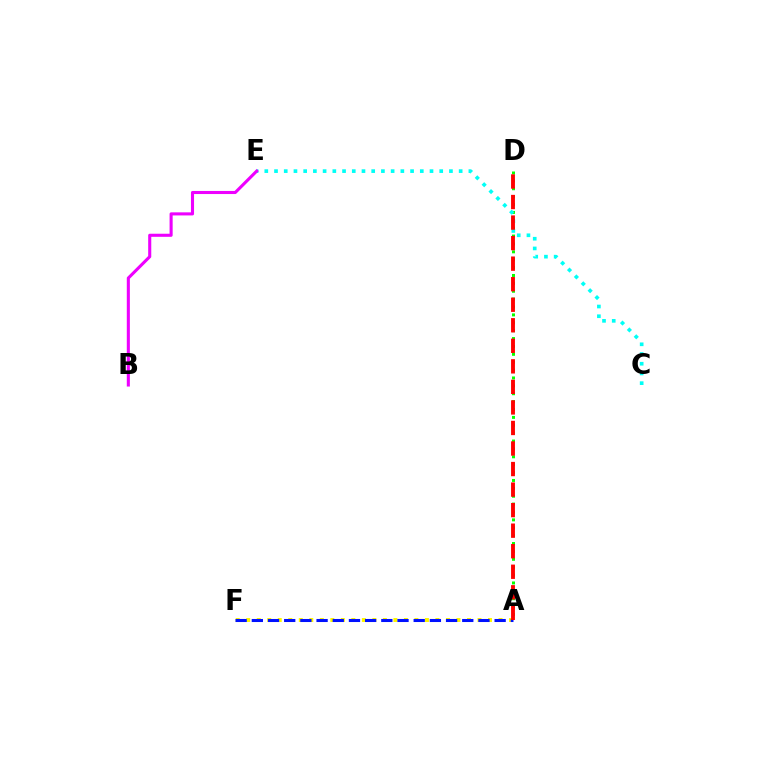{('A', 'D'): [{'color': '#08ff00', 'line_style': 'dotted', 'thickness': 2.14}, {'color': '#ff0000', 'line_style': 'dashed', 'thickness': 2.79}], ('A', 'F'): [{'color': '#fcf500', 'line_style': 'dotted', 'thickness': 2.86}, {'color': '#0010ff', 'line_style': 'dashed', 'thickness': 2.2}], ('C', 'E'): [{'color': '#00fff6', 'line_style': 'dotted', 'thickness': 2.64}], ('B', 'E'): [{'color': '#ee00ff', 'line_style': 'solid', 'thickness': 2.22}]}